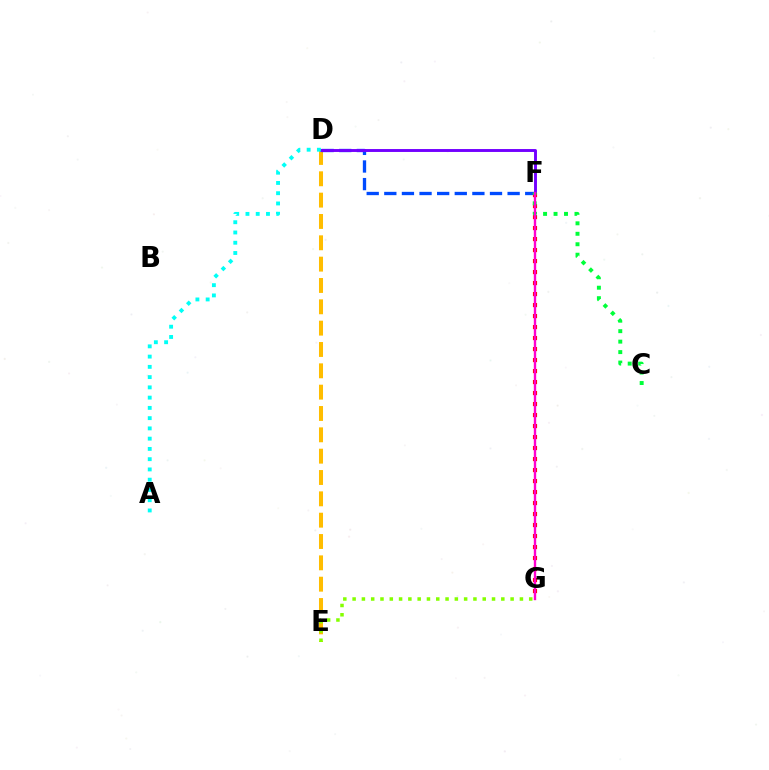{('D', 'E'): [{'color': '#ffbd00', 'line_style': 'dashed', 'thickness': 2.9}], ('D', 'F'): [{'color': '#004bff', 'line_style': 'dashed', 'thickness': 2.39}, {'color': '#7200ff', 'line_style': 'solid', 'thickness': 2.1}], ('F', 'G'): [{'color': '#ff0000', 'line_style': 'dotted', 'thickness': 2.99}, {'color': '#ff00cf', 'line_style': 'solid', 'thickness': 1.7}], ('A', 'D'): [{'color': '#00fff6', 'line_style': 'dotted', 'thickness': 2.79}], ('E', 'G'): [{'color': '#84ff00', 'line_style': 'dotted', 'thickness': 2.53}], ('C', 'F'): [{'color': '#00ff39', 'line_style': 'dotted', 'thickness': 2.84}]}